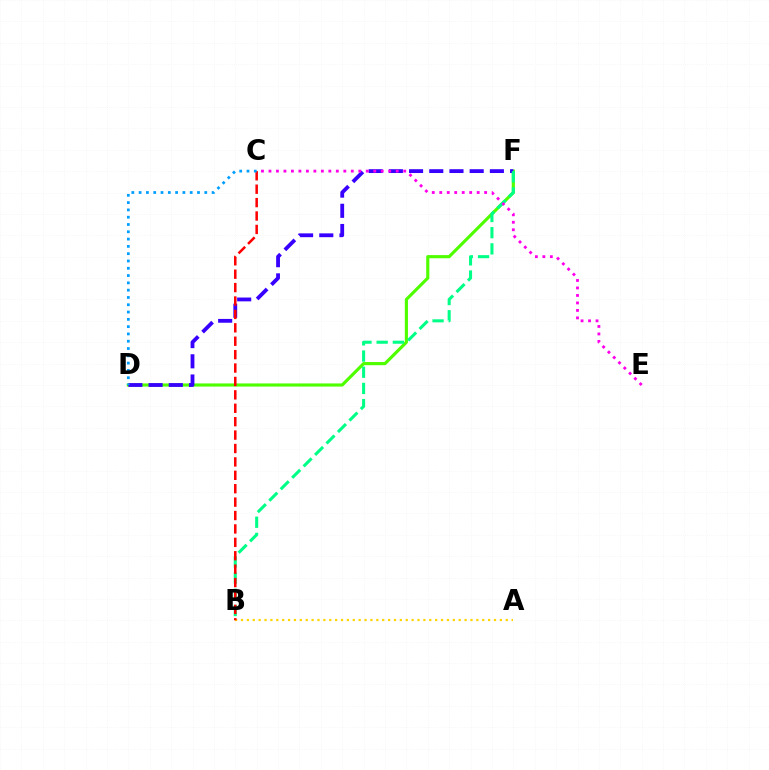{('A', 'B'): [{'color': '#ffd500', 'line_style': 'dotted', 'thickness': 1.6}], ('D', 'F'): [{'color': '#4fff00', 'line_style': 'solid', 'thickness': 2.26}, {'color': '#3700ff', 'line_style': 'dashed', 'thickness': 2.74}], ('B', 'F'): [{'color': '#00ff86', 'line_style': 'dashed', 'thickness': 2.2}], ('C', 'E'): [{'color': '#ff00ed', 'line_style': 'dotted', 'thickness': 2.03}], ('B', 'C'): [{'color': '#ff0000', 'line_style': 'dashed', 'thickness': 1.82}], ('C', 'D'): [{'color': '#009eff', 'line_style': 'dotted', 'thickness': 1.98}]}